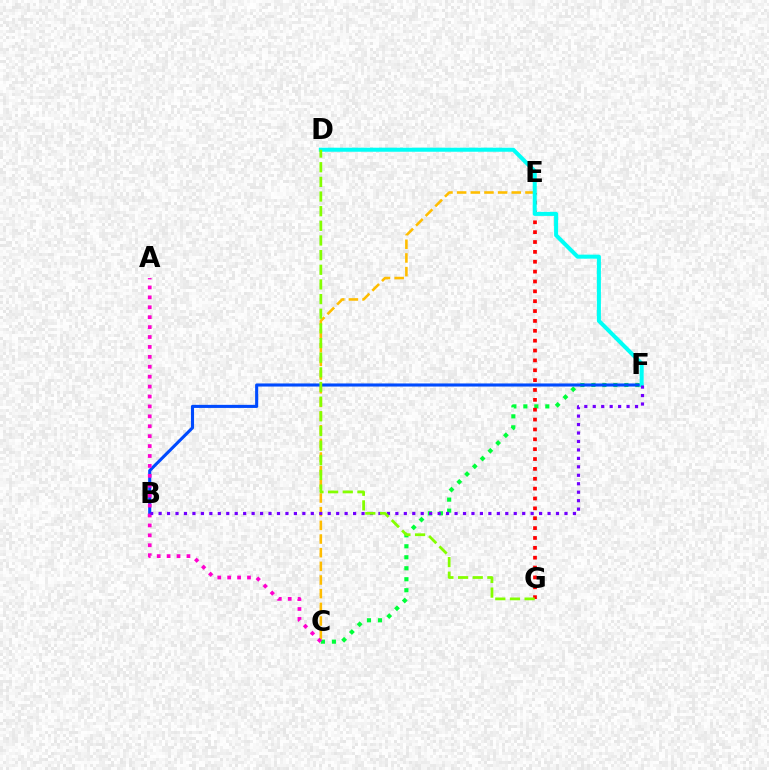{('C', 'F'): [{'color': '#00ff39', 'line_style': 'dotted', 'thickness': 2.99}], ('C', 'E'): [{'color': '#ffbd00', 'line_style': 'dashed', 'thickness': 1.86}], ('E', 'G'): [{'color': '#ff0000', 'line_style': 'dotted', 'thickness': 2.68}], ('B', 'F'): [{'color': '#004bff', 'line_style': 'solid', 'thickness': 2.23}, {'color': '#7200ff', 'line_style': 'dotted', 'thickness': 2.3}], ('A', 'C'): [{'color': '#ff00cf', 'line_style': 'dotted', 'thickness': 2.69}], ('D', 'F'): [{'color': '#00fff6', 'line_style': 'solid', 'thickness': 2.9}], ('D', 'G'): [{'color': '#84ff00', 'line_style': 'dashed', 'thickness': 1.99}]}